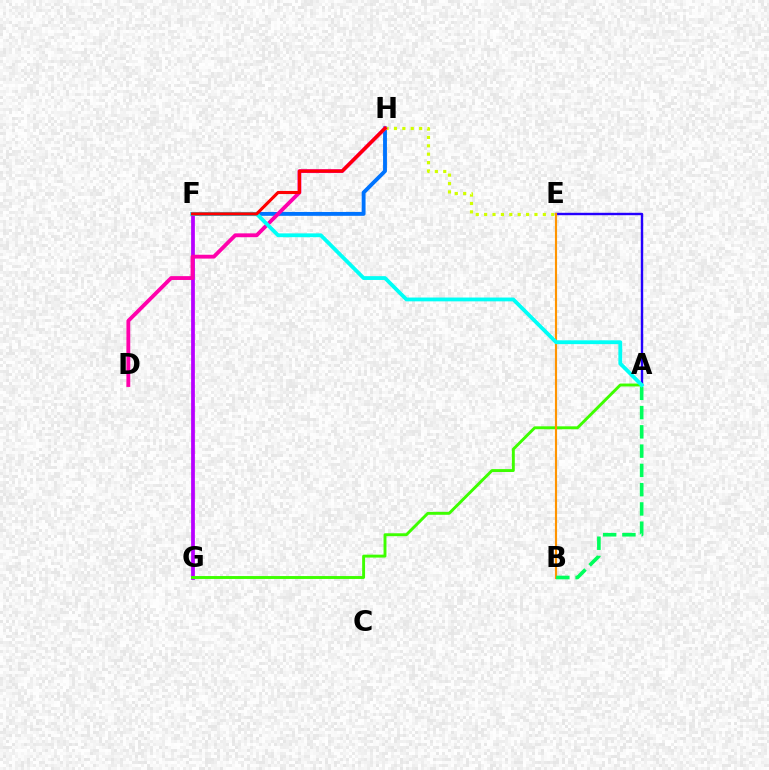{('A', 'E'): [{'color': '#2500ff', 'line_style': 'solid', 'thickness': 1.74}], ('F', 'G'): [{'color': '#b900ff', 'line_style': 'solid', 'thickness': 2.7}], ('A', 'G'): [{'color': '#3dff00', 'line_style': 'solid', 'thickness': 2.09}], ('F', 'H'): [{'color': '#0074ff', 'line_style': 'solid', 'thickness': 2.79}, {'color': '#ff0000', 'line_style': 'solid', 'thickness': 2.24}], ('B', 'E'): [{'color': '#ff9400', 'line_style': 'solid', 'thickness': 1.56}], ('E', 'H'): [{'color': '#d1ff00', 'line_style': 'dotted', 'thickness': 2.28}], ('A', 'B'): [{'color': '#00ff5c', 'line_style': 'dashed', 'thickness': 2.62}], ('D', 'H'): [{'color': '#ff00ac', 'line_style': 'solid', 'thickness': 2.76}], ('A', 'F'): [{'color': '#00fff6', 'line_style': 'solid', 'thickness': 2.74}]}